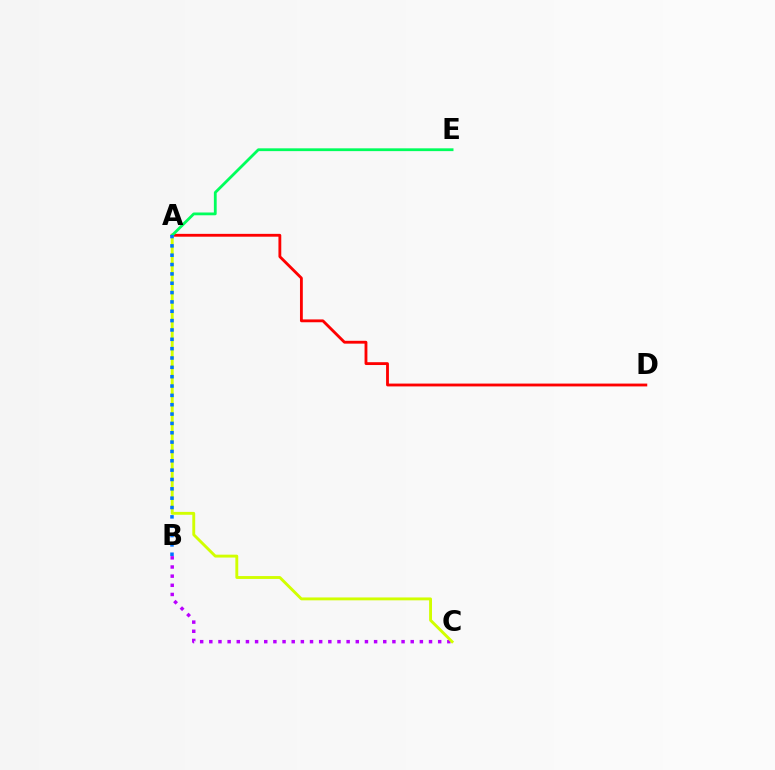{('A', 'D'): [{'color': '#ff0000', 'line_style': 'solid', 'thickness': 2.04}], ('B', 'C'): [{'color': '#b900ff', 'line_style': 'dotted', 'thickness': 2.49}], ('A', 'C'): [{'color': '#d1ff00', 'line_style': 'solid', 'thickness': 2.08}], ('A', 'E'): [{'color': '#00ff5c', 'line_style': 'solid', 'thickness': 2.01}], ('A', 'B'): [{'color': '#0074ff', 'line_style': 'dotted', 'thickness': 2.54}]}